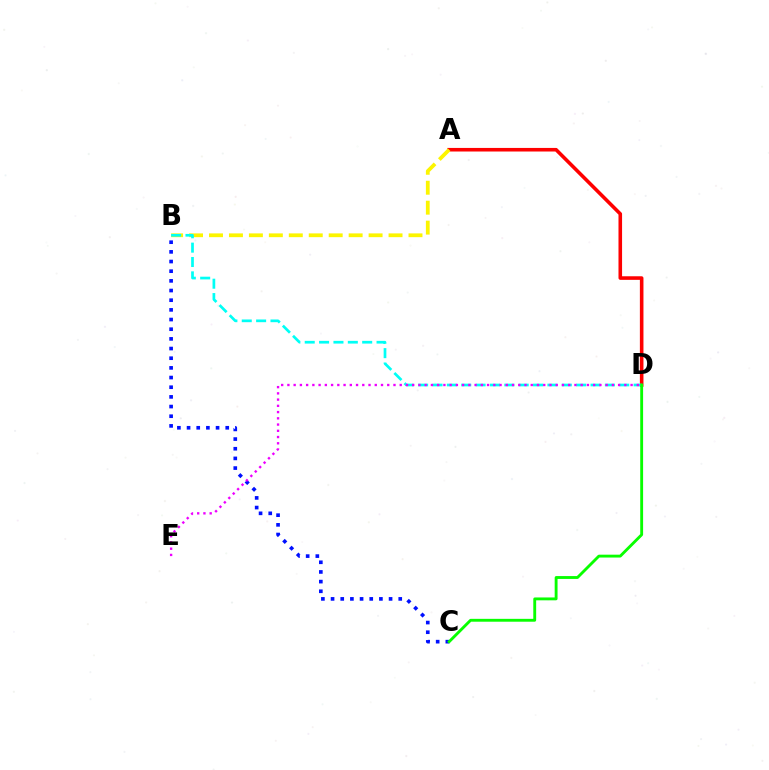{('A', 'D'): [{'color': '#ff0000', 'line_style': 'solid', 'thickness': 2.58}], ('A', 'B'): [{'color': '#fcf500', 'line_style': 'dashed', 'thickness': 2.71}], ('B', 'C'): [{'color': '#0010ff', 'line_style': 'dotted', 'thickness': 2.63}], ('B', 'D'): [{'color': '#00fff6', 'line_style': 'dashed', 'thickness': 1.95}], ('D', 'E'): [{'color': '#ee00ff', 'line_style': 'dotted', 'thickness': 1.7}], ('C', 'D'): [{'color': '#08ff00', 'line_style': 'solid', 'thickness': 2.06}]}